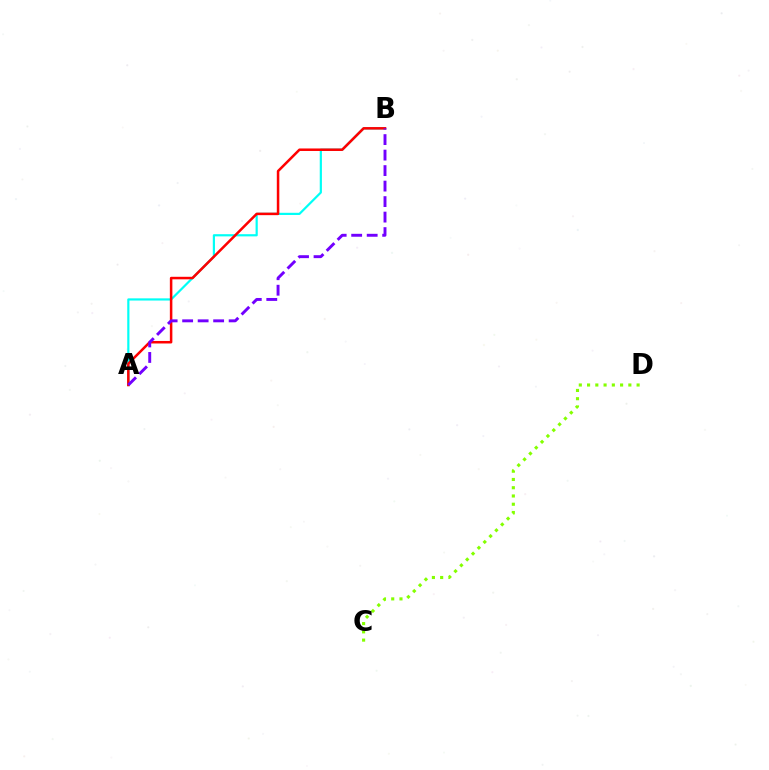{('A', 'B'): [{'color': '#00fff6', 'line_style': 'solid', 'thickness': 1.58}, {'color': '#ff0000', 'line_style': 'solid', 'thickness': 1.81}, {'color': '#7200ff', 'line_style': 'dashed', 'thickness': 2.11}], ('C', 'D'): [{'color': '#84ff00', 'line_style': 'dotted', 'thickness': 2.24}]}